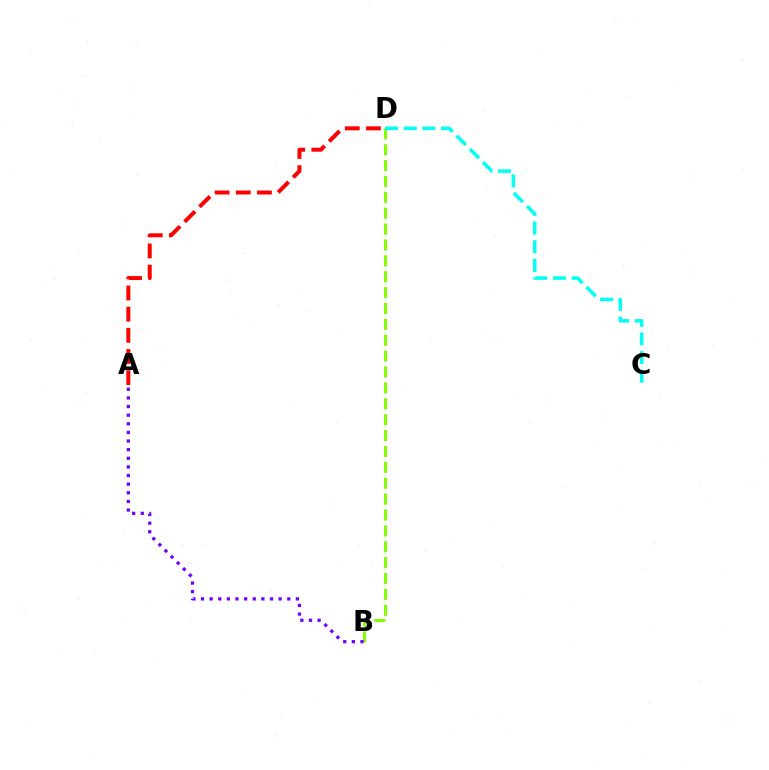{('B', 'D'): [{'color': '#84ff00', 'line_style': 'dashed', 'thickness': 2.16}], ('A', 'B'): [{'color': '#7200ff', 'line_style': 'dotted', 'thickness': 2.34}], ('C', 'D'): [{'color': '#00fff6', 'line_style': 'dashed', 'thickness': 2.54}], ('A', 'D'): [{'color': '#ff0000', 'line_style': 'dashed', 'thickness': 2.87}]}